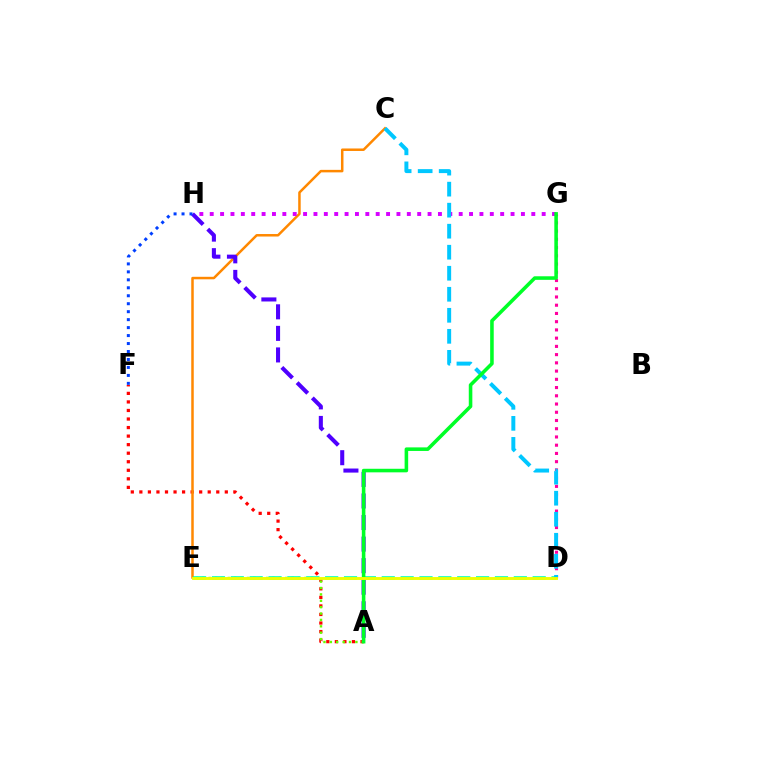{('A', 'F'): [{'color': '#ff0000', 'line_style': 'dotted', 'thickness': 2.32}], ('A', 'E'): [{'color': '#66ff00', 'line_style': 'dotted', 'thickness': 1.74}], ('D', 'G'): [{'color': '#ff00a0', 'line_style': 'dotted', 'thickness': 2.24}], ('C', 'E'): [{'color': '#ff8800', 'line_style': 'solid', 'thickness': 1.8}], ('G', 'H'): [{'color': '#d600ff', 'line_style': 'dotted', 'thickness': 2.82}], ('D', 'E'): [{'color': '#00ffaf', 'line_style': 'dashed', 'thickness': 2.56}, {'color': '#eeff00', 'line_style': 'solid', 'thickness': 2.1}], ('A', 'H'): [{'color': '#4f00ff', 'line_style': 'dashed', 'thickness': 2.93}], ('C', 'D'): [{'color': '#00c7ff', 'line_style': 'dashed', 'thickness': 2.86}], ('F', 'H'): [{'color': '#003fff', 'line_style': 'dotted', 'thickness': 2.16}], ('A', 'G'): [{'color': '#00ff27', 'line_style': 'solid', 'thickness': 2.57}]}